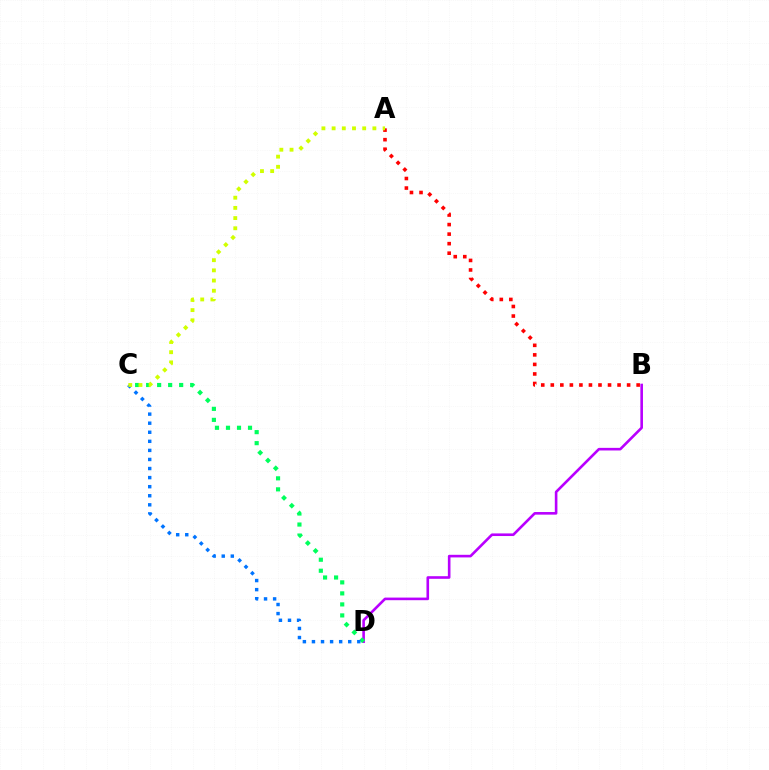{('B', 'D'): [{'color': '#b900ff', 'line_style': 'solid', 'thickness': 1.88}], ('C', 'D'): [{'color': '#00ff5c', 'line_style': 'dotted', 'thickness': 2.99}, {'color': '#0074ff', 'line_style': 'dotted', 'thickness': 2.46}], ('A', 'B'): [{'color': '#ff0000', 'line_style': 'dotted', 'thickness': 2.59}], ('A', 'C'): [{'color': '#d1ff00', 'line_style': 'dotted', 'thickness': 2.77}]}